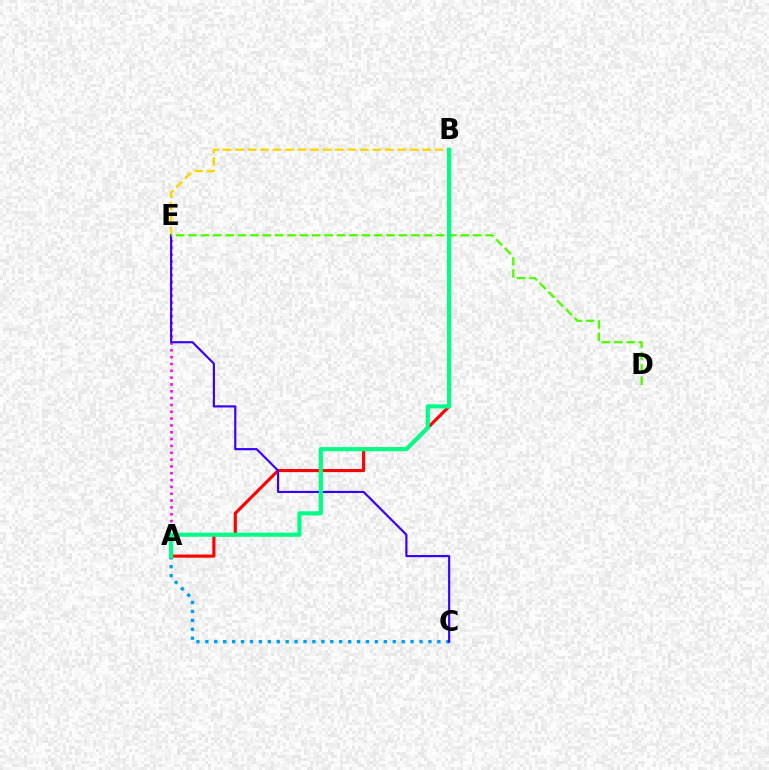{('A', 'C'): [{'color': '#009eff', 'line_style': 'dotted', 'thickness': 2.42}], ('B', 'E'): [{'color': '#ffd500', 'line_style': 'dashed', 'thickness': 1.69}], ('A', 'B'): [{'color': '#ff0000', 'line_style': 'solid', 'thickness': 2.25}, {'color': '#00ff86', 'line_style': 'solid', 'thickness': 2.95}], ('A', 'E'): [{'color': '#ff00ed', 'line_style': 'dotted', 'thickness': 1.86}], ('C', 'E'): [{'color': '#3700ff', 'line_style': 'solid', 'thickness': 1.55}], ('D', 'E'): [{'color': '#4fff00', 'line_style': 'dashed', 'thickness': 1.68}]}